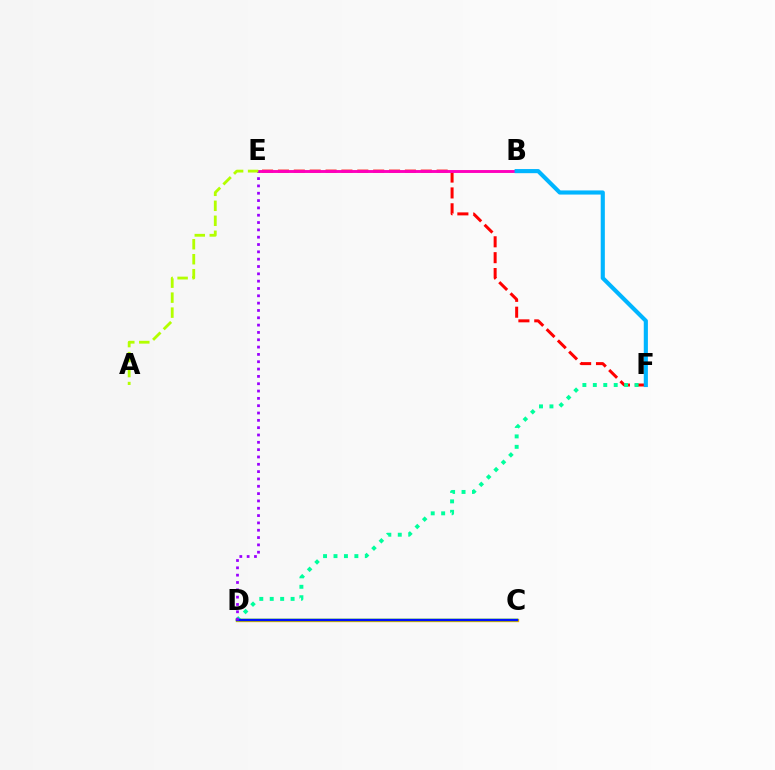{('E', 'F'): [{'color': '#ff0000', 'line_style': 'dashed', 'thickness': 2.16}], ('C', 'D'): [{'color': '#ffa500', 'line_style': 'solid', 'thickness': 2.4}, {'color': '#08ff00', 'line_style': 'solid', 'thickness': 1.76}, {'color': '#0010ff', 'line_style': 'solid', 'thickness': 1.67}], ('D', 'F'): [{'color': '#00ff9d', 'line_style': 'dotted', 'thickness': 2.84}], ('B', 'E'): [{'color': '#ff00bd', 'line_style': 'solid', 'thickness': 2.09}], ('D', 'E'): [{'color': '#9b00ff', 'line_style': 'dotted', 'thickness': 1.99}], ('B', 'F'): [{'color': '#00b5ff', 'line_style': 'solid', 'thickness': 2.97}], ('A', 'E'): [{'color': '#b3ff00', 'line_style': 'dashed', 'thickness': 2.04}]}